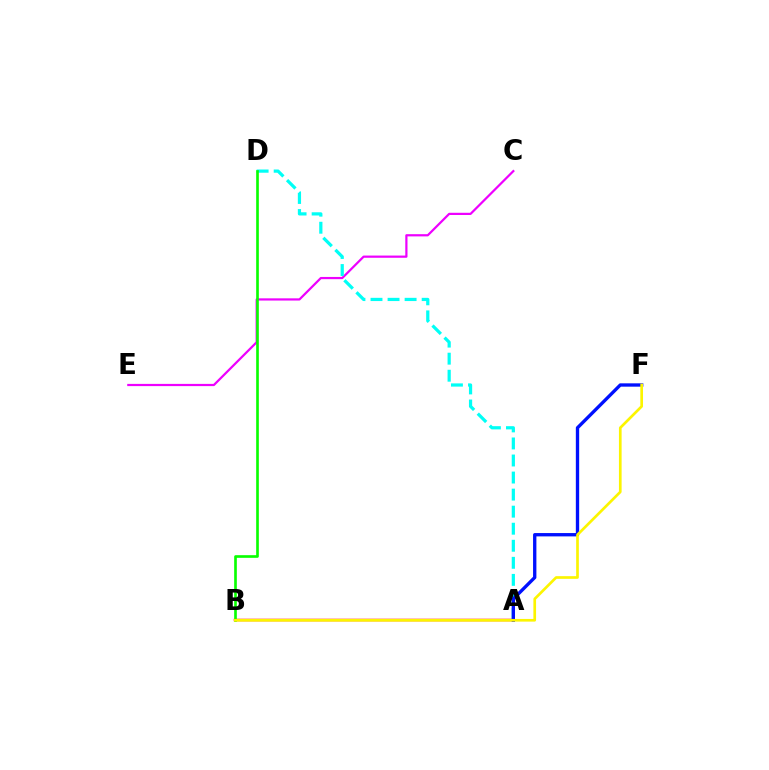{('A', 'B'): [{'color': '#ff0000', 'line_style': 'solid', 'thickness': 1.78}], ('C', 'E'): [{'color': '#ee00ff', 'line_style': 'solid', 'thickness': 1.6}], ('A', 'D'): [{'color': '#00fff6', 'line_style': 'dashed', 'thickness': 2.32}], ('B', 'D'): [{'color': '#08ff00', 'line_style': 'solid', 'thickness': 1.91}], ('A', 'F'): [{'color': '#0010ff', 'line_style': 'solid', 'thickness': 2.4}], ('B', 'F'): [{'color': '#fcf500', 'line_style': 'solid', 'thickness': 1.93}]}